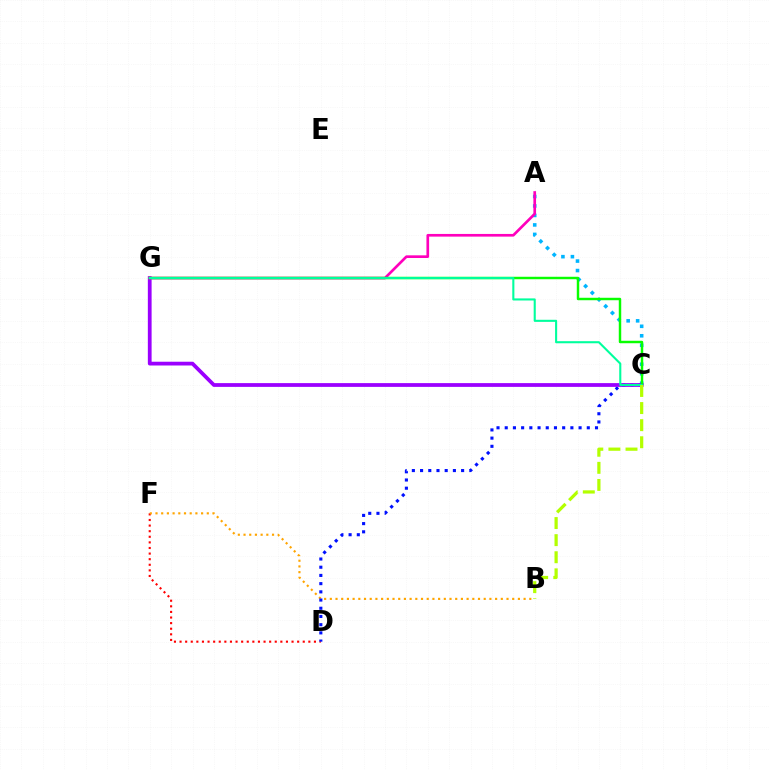{('D', 'F'): [{'color': '#ff0000', 'line_style': 'dotted', 'thickness': 1.52}], ('A', 'C'): [{'color': '#00b5ff', 'line_style': 'dotted', 'thickness': 2.58}], ('B', 'F'): [{'color': '#ffa500', 'line_style': 'dotted', 'thickness': 1.55}], ('C', 'D'): [{'color': '#0010ff', 'line_style': 'dotted', 'thickness': 2.23}], ('C', 'G'): [{'color': '#9b00ff', 'line_style': 'solid', 'thickness': 2.71}, {'color': '#08ff00', 'line_style': 'solid', 'thickness': 1.77}, {'color': '#00ff9d', 'line_style': 'solid', 'thickness': 1.51}], ('A', 'G'): [{'color': '#ff00bd', 'line_style': 'solid', 'thickness': 1.93}], ('B', 'C'): [{'color': '#b3ff00', 'line_style': 'dashed', 'thickness': 2.32}]}